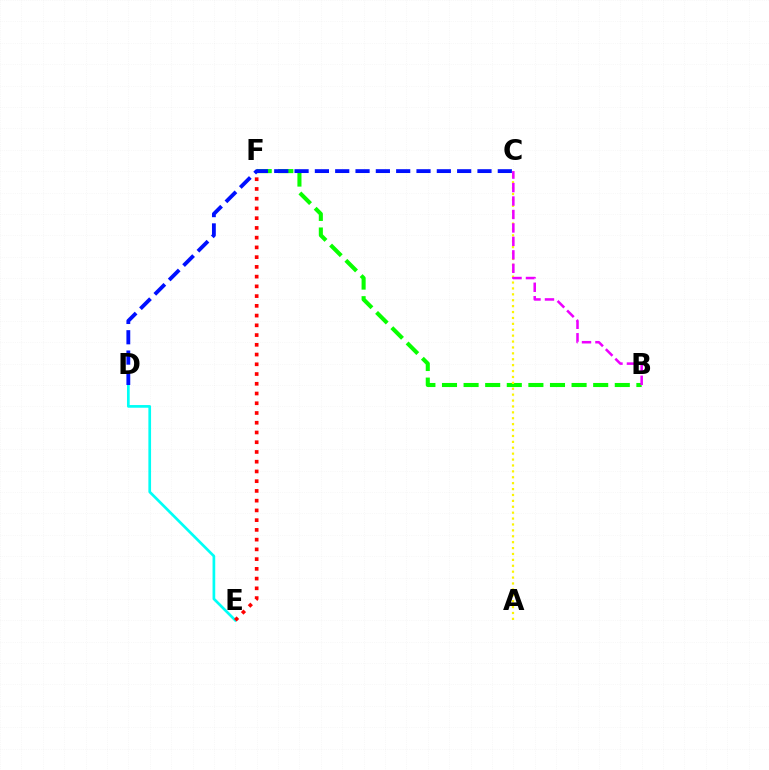{('D', 'E'): [{'color': '#00fff6', 'line_style': 'solid', 'thickness': 1.94}], ('B', 'F'): [{'color': '#08ff00', 'line_style': 'dashed', 'thickness': 2.93}], ('E', 'F'): [{'color': '#ff0000', 'line_style': 'dotted', 'thickness': 2.65}], ('A', 'C'): [{'color': '#fcf500', 'line_style': 'dotted', 'thickness': 1.6}], ('B', 'C'): [{'color': '#ee00ff', 'line_style': 'dashed', 'thickness': 1.83}], ('C', 'D'): [{'color': '#0010ff', 'line_style': 'dashed', 'thickness': 2.76}]}